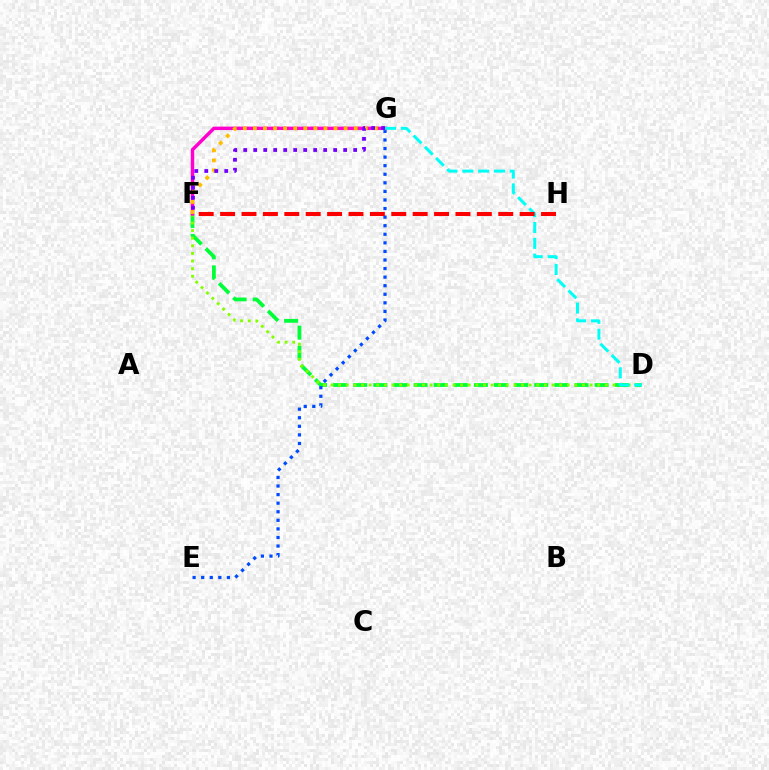{('D', 'F'): [{'color': '#00ff39', 'line_style': 'dashed', 'thickness': 2.73}, {'color': '#84ff00', 'line_style': 'dotted', 'thickness': 2.07}], ('F', 'G'): [{'color': '#ff00cf', 'line_style': 'solid', 'thickness': 2.48}, {'color': '#ffbd00', 'line_style': 'dotted', 'thickness': 2.74}, {'color': '#7200ff', 'line_style': 'dotted', 'thickness': 2.72}], ('E', 'G'): [{'color': '#004bff', 'line_style': 'dotted', 'thickness': 2.33}], ('D', 'G'): [{'color': '#00fff6', 'line_style': 'dashed', 'thickness': 2.15}], ('F', 'H'): [{'color': '#ff0000', 'line_style': 'dashed', 'thickness': 2.91}]}